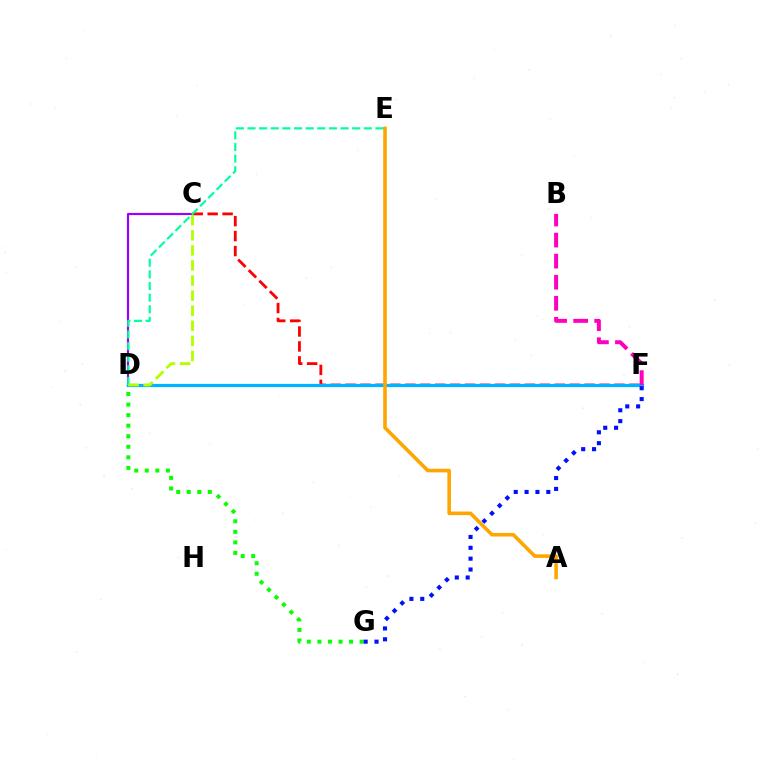{('D', 'G'): [{'color': '#08ff00', 'line_style': 'dotted', 'thickness': 2.87}], ('C', 'D'): [{'color': '#9b00ff', 'line_style': 'solid', 'thickness': 1.57}, {'color': '#b3ff00', 'line_style': 'dashed', 'thickness': 2.05}], ('C', 'F'): [{'color': '#ff0000', 'line_style': 'dashed', 'thickness': 2.03}], ('D', 'F'): [{'color': '#00b5ff', 'line_style': 'solid', 'thickness': 2.34}], ('A', 'E'): [{'color': '#ffa500', 'line_style': 'solid', 'thickness': 2.58}], ('D', 'E'): [{'color': '#00ff9d', 'line_style': 'dashed', 'thickness': 1.58}], ('F', 'G'): [{'color': '#0010ff', 'line_style': 'dotted', 'thickness': 2.95}], ('B', 'F'): [{'color': '#ff00bd', 'line_style': 'dashed', 'thickness': 2.86}]}